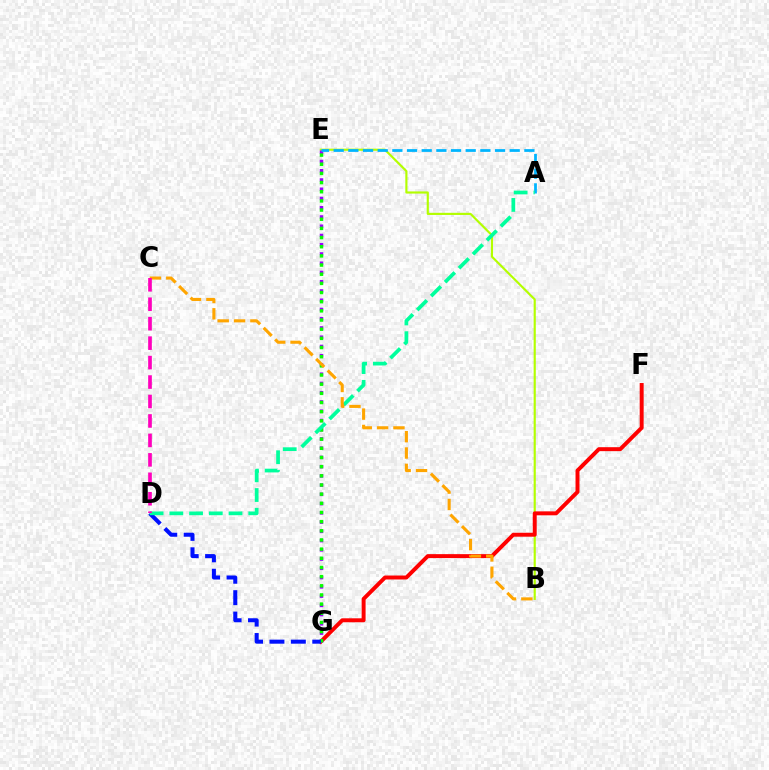{('B', 'E'): [{'color': '#b3ff00', 'line_style': 'solid', 'thickness': 1.55}], ('F', 'G'): [{'color': '#ff0000', 'line_style': 'solid', 'thickness': 2.85}], ('E', 'G'): [{'color': '#9b00ff', 'line_style': 'dotted', 'thickness': 2.51}, {'color': '#08ff00', 'line_style': 'dotted', 'thickness': 2.49}], ('D', 'G'): [{'color': '#0010ff', 'line_style': 'dashed', 'thickness': 2.91}], ('A', 'E'): [{'color': '#00b5ff', 'line_style': 'dashed', 'thickness': 1.99}], ('A', 'D'): [{'color': '#00ff9d', 'line_style': 'dashed', 'thickness': 2.68}], ('B', 'C'): [{'color': '#ffa500', 'line_style': 'dashed', 'thickness': 2.22}], ('C', 'D'): [{'color': '#ff00bd', 'line_style': 'dashed', 'thickness': 2.64}]}